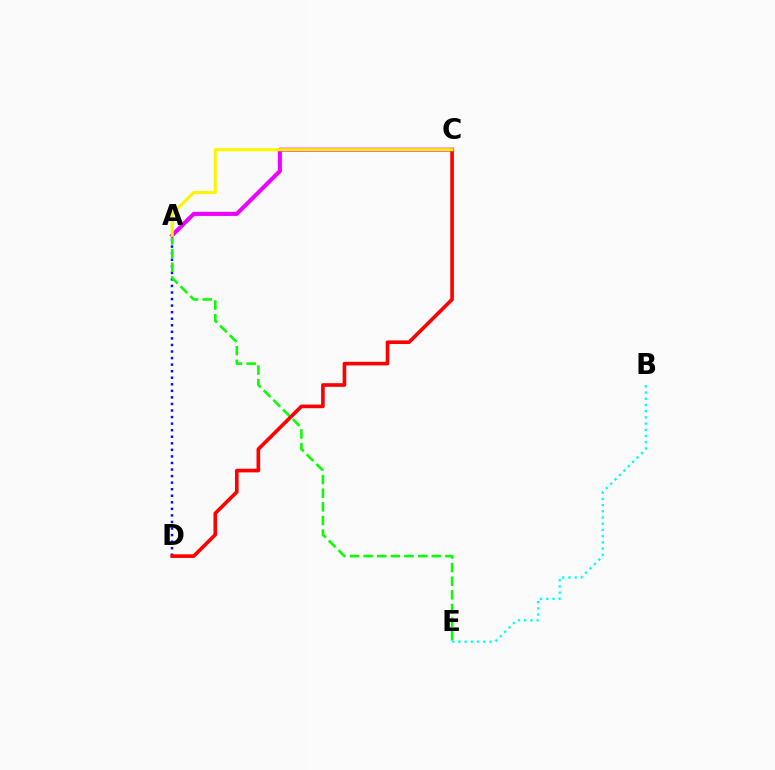{('A', 'D'): [{'color': '#0010ff', 'line_style': 'dotted', 'thickness': 1.78}], ('A', 'E'): [{'color': '#08ff00', 'line_style': 'dashed', 'thickness': 1.85}], ('B', 'E'): [{'color': '#00fff6', 'line_style': 'dotted', 'thickness': 1.69}], ('A', 'C'): [{'color': '#ee00ff', 'line_style': 'solid', 'thickness': 2.93}, {'color': '#fcf500', 'line_style': 'solid', 'thickness': 2.23}], ('C', 'D'): [{'color': '#ff0000', 'line_style': 'solid', 'thickness': 2.61}]}